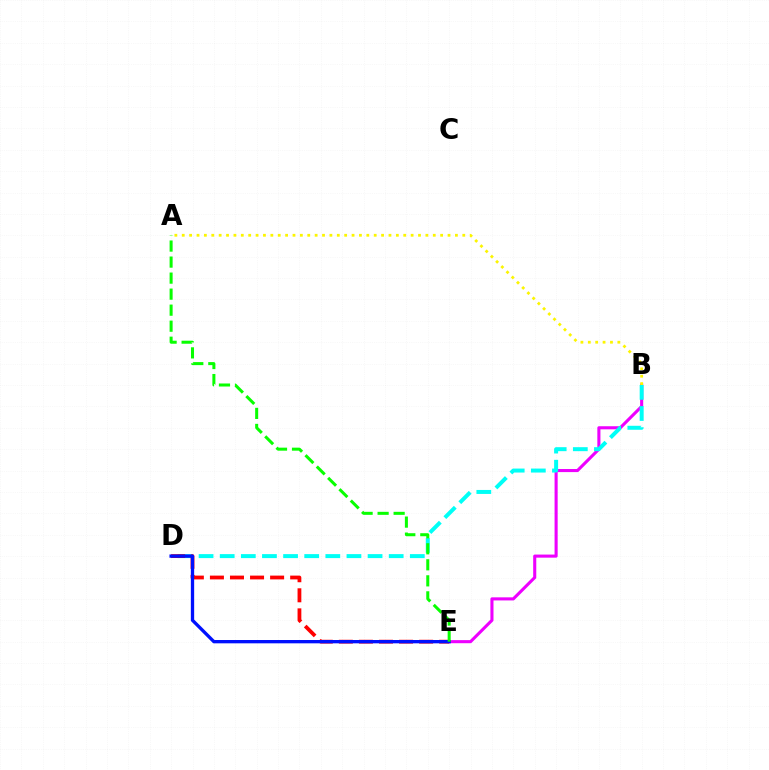{('B', 'E'): [{'color': '#ee00ff', 'line_style': 'solid', 'thickness': 2.22}], ('B', 'D'): [{'color': '#00fff6', 'line_style': 'dashed', 'thickness': 2.87}], ('A', 'B'): [{'color': '#fcf500', 'line_style': 'dotted', 'thickness': 2.01}], ('D', 'E'): [{'color': '#ff0000', 'line_style': 'dashed', 'thickness': 2.73}, {'color': '#0010ff', 'line_style': 'solid', 'thickness': 2.39}], ('A', 'E'): [{'color': '#08ff00', 'line_style': 'dashed', 'thickness': 2.18}]}